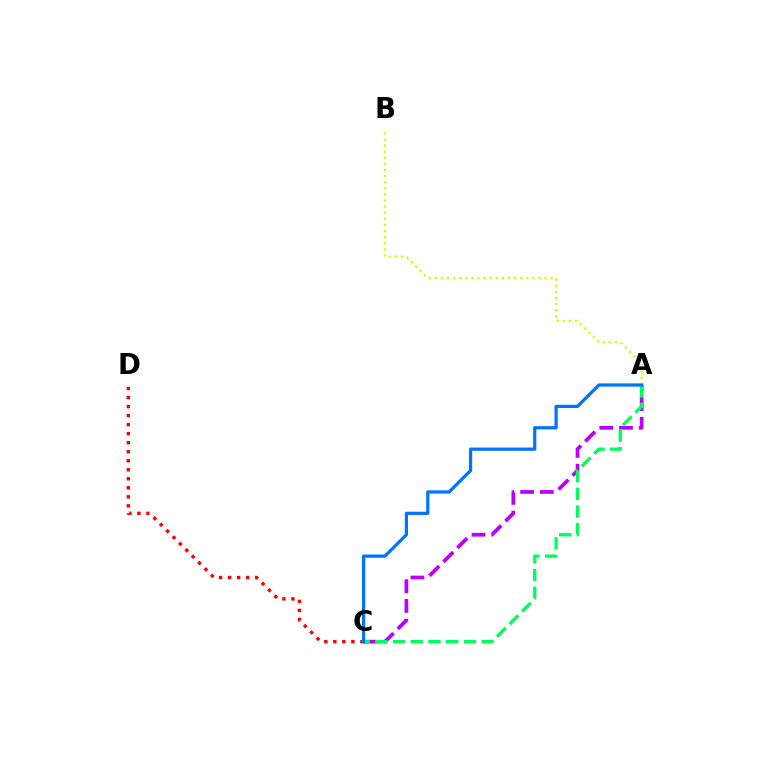{('A', 'C'): [{'color': '#b900ff', 'line_style': 'dashed', 'thickness': 2.68}, {'color': '#00ff5c', 'line_style': 'dashed', 'thickness': 2.41}, {'color': '#0074ff', 'line_style': 'solid', 'thickness': 2.33}], ('C', 'D'): [{'color': '#ff0000', 'line_style': 'dotted', 'thickness': 2.45}], ('A', 'B'): [{'color': '#d1ff00', 'line_style': 'dotted', 'thickness': 1.66}]}